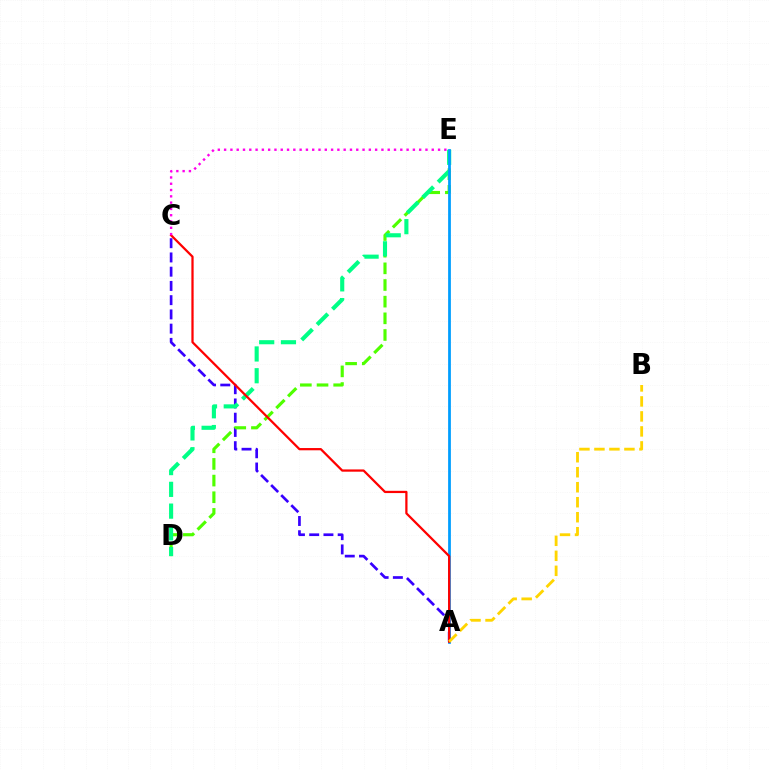{('A', 'C'): [{'color': '#3700ff', 'line_style': 'dashed', 'thickness': 1.93}, {'color': '#ff0000', 'line_style': 'solid', 'thickness': 1.62}], ('D', 'E'): [{'color': '#4fff00', 'line_style': 'dashed', 'thickness': 2.26}, {'color': '#00ff86', 'line_style': 'dashed', 'thickness': 2.96}], ('A', 'E'): [{'color': '#009eff', 'line_style': 'solid', 'thickness': 1.99}], ('A', 'B'): [{'color': '#ffd500', 'line_style': 'dashed', 'thickness': 2.04}], ('C', 'E'): [{'color': '#ff00ed', 'line_style': 'dotted', 'thickness': 1.71}]}